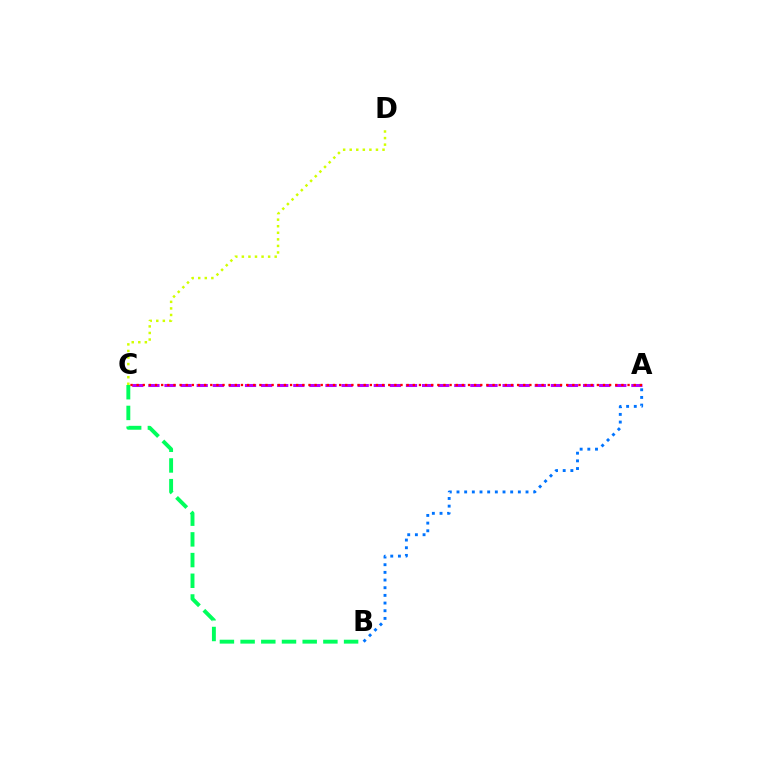{('A', 'C'): [{'color': '#b900ff', 'line_style': 'dashed', 'thickness': 2.19}, {'color': '#ff0000', 'line_style': 'dotted', 'thickness': 1.67}], ('B', 'C'): [{'color': '#00ff5c', 'line_style': 'dashed', 'thickness': 2.81}], ('C', 'D'): [{'color': '#d1ff00', 'line_style': 'dotted', 'thickness': 1.78}], ('A', 'B'): [{'color': '#0074ff', 'line_style': 'dotted', 'thickness': 2.08}]}